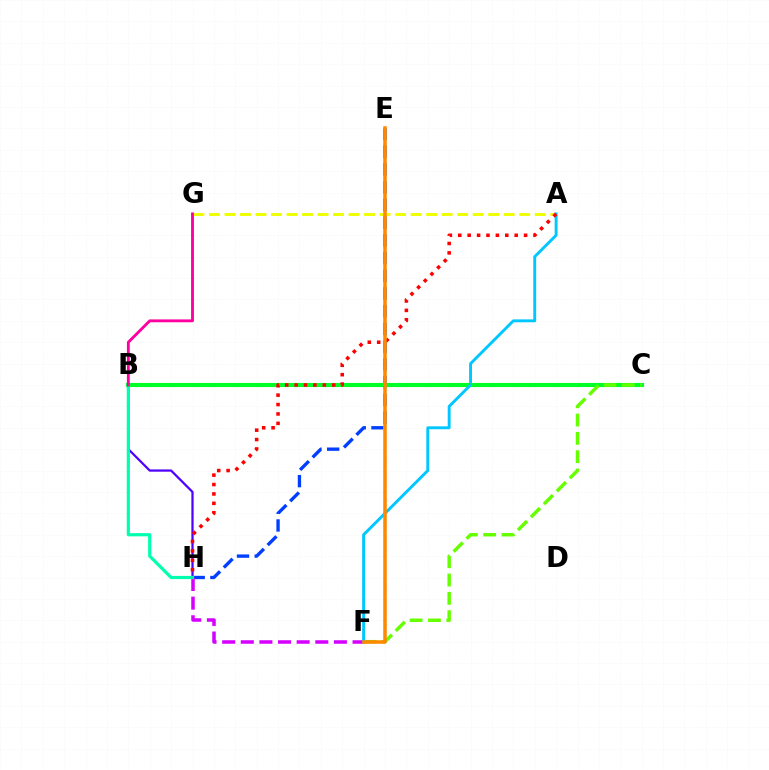{('E', 'H'): [{'color': '#003fff', 'line_style': 'dashed', 'thickness': 2.41}], ('F', 'H'): [{'color': '#d600ff', 'line_style': 'dashed', 'thickness': 2.53}], ('B', 'C'): [{'color': '#00ff27', 'line_style': 'solid', 'thickness': 2.95}], ('A', 'G'): [{'color': '#eeff00', 'line_style': 'dashed', 'thickness': 2.11}], ('C', 'F'): [{'color': '#66ff00', 'line_style': 'dashed', 'thickness': 2.49}], ('B', 'H'): [{'color': '#4f00ff', 'line_style': 'solid', 'thickness': 1.61}, {'color': '#00ffaf', 'line_style': 'solid', 'thickness': 2.31}], ('A', 'F'): [{'color': '#00c7ff', 'line_style': 'solid', 'thickness': 2.09}], ('A', 'H'): [{'color': '#ff0000', 'line_style': 'dotted', 'thickness': 2.55}], ('B', 'G'): [{'color': '#ff00a0', 'line_style': 'solid', 'thickness': 2.06}], ('E', 'F'): [{'color': '#ff8800', 'line_style': 'solid', 'thickness': 2.54}]}